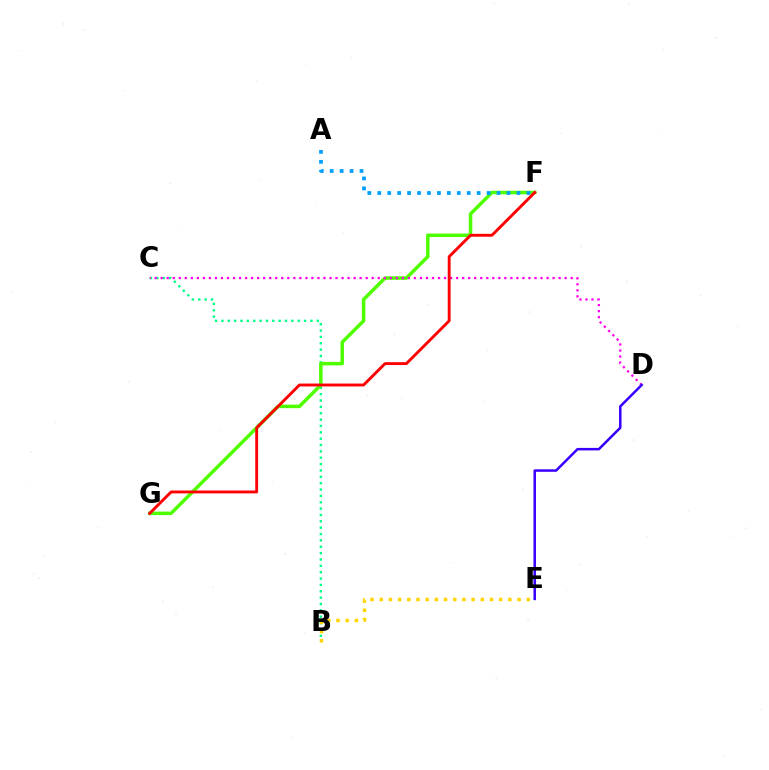{('B', 'C'): [{'color': '#00ff86', 'line_style': 'dotted', 'thickness': 1.73}], ('F', 'G'): [{'color': '#4fff00', 'line_style': 'solid', 'thickness': 2.52}, {'color': '#ff0000', 'line_style': 'solid', 'thickness': 2.07}], ('A', 'F'): [{'color': '#009eff', 'line_style': 'dotted', 'thickness': 2.7}], ('B', 'E'): [{'color': '#ffd500', 'line_style': 'dotted', 'thickness': 2.5}], ('C', 'D'): [{'color': '#ff00ed', 'line_style': 'dotted', 'thickness': 1.64}], ('D', 'E'): [{'color': '#3700ff', 'line_style': 'solid', 'thickness': 1.81}]}